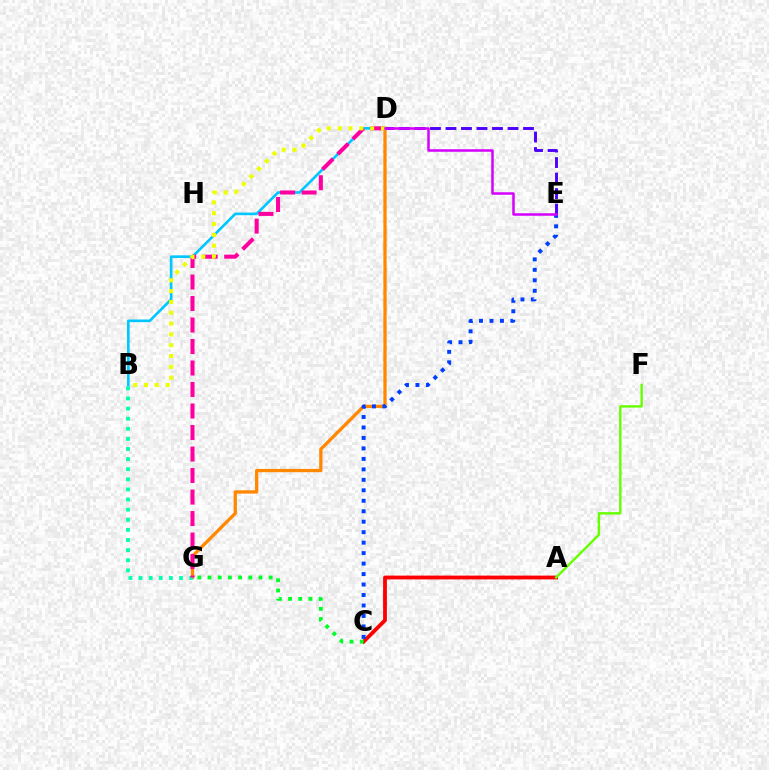{('D', 'G'): [{'color': '#ff8800', 'line_style': 'solid', 'thickness': 2.36}, {'color': '#ff00a0', 'line_style': 'dashed', 'thickness': 2.92}], ('B', 'G'): [{'color': '#00ffaf', 'line_style': 'dotted', 'thickness': 2.75}], ('D', 'E'): [{'color': '#4f00ff', 'line_style': 'dashed', 'thickness': 2.11}, {'color': '#d600ff', 'line_style': 'solid', 'thickness': 1.8}], ('B', 'D'): [{'color': '#00c7ff', 'line_style': 'solid', 'thickness': 1.9}, {'color': '#eeff00', 'line_style': 'dotted', 'thickness': 2.94}], ('A', 'C'): [{'color': '#ff0000', 'line_style': 'solid', 'thickness': 2.75}], ('A', 'F'): [{'color': '#66ff00', 'line_style': 'solid', 'thickness': 1.73}], ('C', 'E'): [{'color': '#003fff', 'line_style': 'dotted', 'thickness': 2.85}], ('C', 'G'): [{'color': '#00ff27', 'line_style': 'dotted', 'thickness': 2.77}]}